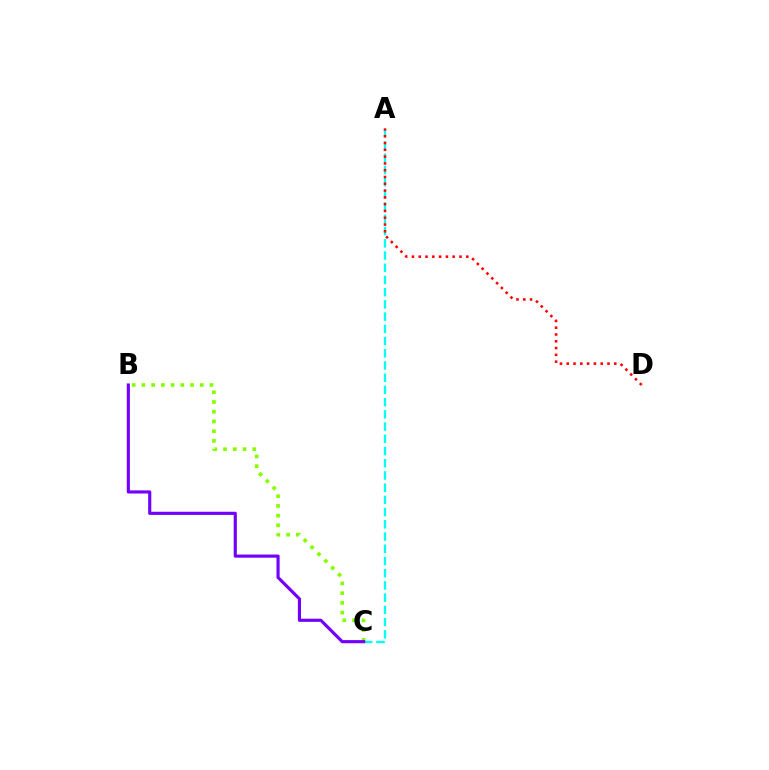{('A', 'C'): [{'color': '#00fff6', 'line_style': 'dashed', 'thickness': 1.66}], ('B', 'C'): [{'color': '#84ff00', 'line_style': 'dotted', 'thickness': 2.64}, {'color': '#7200ff', 'line_style': 'solid', 'thickness': 2.26}], ('A', 'D'): [{'color': '#ff0000', 'line_style': 'dotted', 'thickness': 1.85}]}